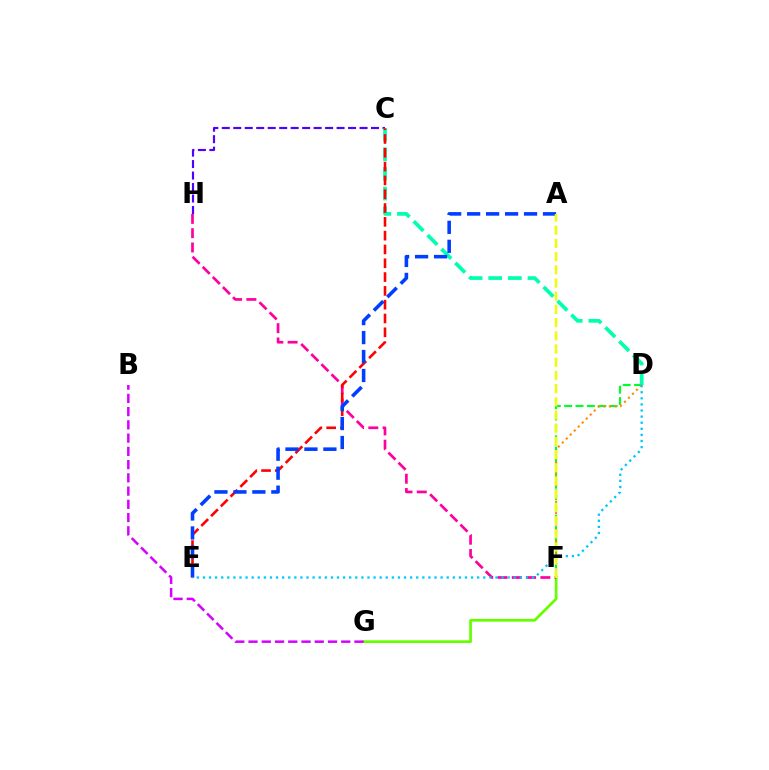{('F', 'G'): [{'color': '#66ff00', 'line_style': 'solid', 'thickness': 1.96}], ('F', 'H'): [{'color': '#ff00a0', 'line_style': 'dashed', 'thickness': 1.94}], ('C', 'H'): [{'color': '#4f00ff', 'line_style': 'dashed', 'thickness': 1.56}], ('C', 'D'): [{'color': '#00ffaf', 'line_style': 'dashed', 'thickness': 2.67}], ('D', 'F'): [{'color': '#00ff27', 'line_style': 'dashed', 'thickness': 1.54}, {'color': '#ff8800', 'line_style': 'dotted', 'thickness': 1.53}], ('C', 'E'): [{'color': '#ff0000', 'line_style': 'dashed', 'thickness': 1.88}], ('A', 'E'): [{'color': '#003fff', 'line_style': 'dashed', 'thickness': 2.58}], ('D', 'E'): [{'color': '#00c7ff', 'line_style': 'dotted', 'thickness': 1.66}], ('A', 'F'): [{'color': '#eeff00', 'line_style': 'dashed', 'thickness': 1.79}], ('B', 'G'): [{'color': '#d600ff', 'line_style': 'dashed', 'thickness': 1.8}]}